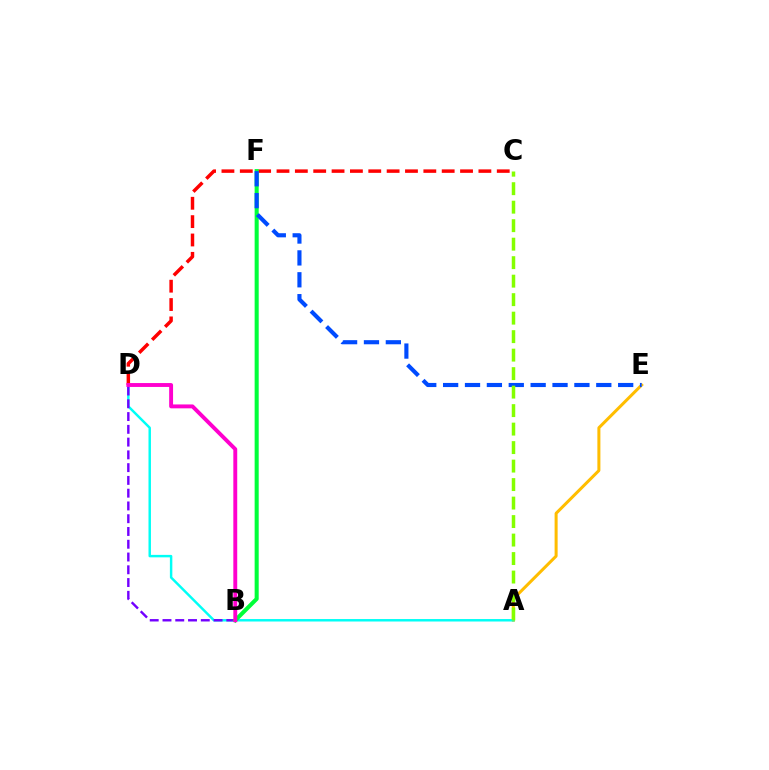{('A', 'E'): [{'color': '#ffbd00', 'line_style': 'solid', 'thickness': 2.17}], ('C', 'D'): [{'color': '#ff0000', 'line_style': 'dashed', 'thickness': 2.49}], ('A', 'D'): [{'color': '#00fff6', 'line_style': 'solid', 'thickness': 1.77}], ('B', 'D'): [{'color': '#7200ff', 'line_style': 'dashed', 'thickness': 1.73}, {'color': '#ff00cf', 'line_style': 'solid', 'thickness': 2.8}], ('B', 'F'): [{'color': '#00ff39', 'line_style': 'solid', 'thickness': 2.92}], ('E', 'F'): [{'color': '#004bff', 'line_style': 'dashed', 'thickness': 2.97}], ('A', 'C'): [{'color': '#84ff00', 'line_style': 'dashed', 'thickness': 2.51}]}